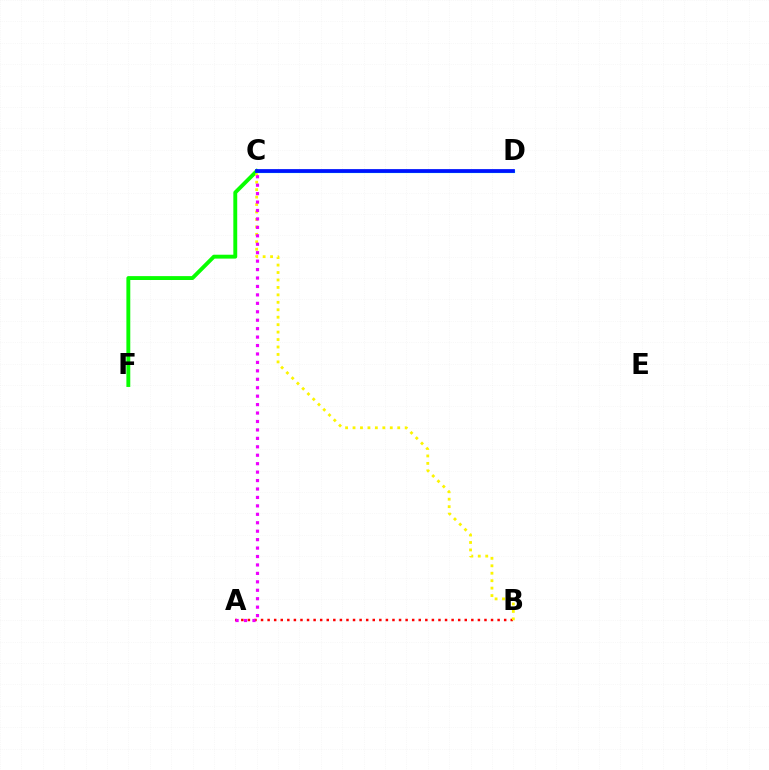{('C', 'F'): [{'color': '#08ff00', 'line_style': 'solid', 'thickness': 2.8}], ('C', 'D'): [{'color': '#00fff6', 'line_style': 'solid', 'thickness': 2.31}, {'color': '#0010ff', 'line_style': 'solid', 'thickness': 2.7}], ('A', 'B'): [{'color': '#ff0000', 'line_style': 'dotted', 'thickness': 1.79}], ('B', 'C'): [{'color': '#fcf500', 'line_style': 'dotted', 'thickness': 2.02}], ('A', 'C'): [{'color': '#ee00ff', 'line_style': 'dotted', 'thickness': 2.29}]}